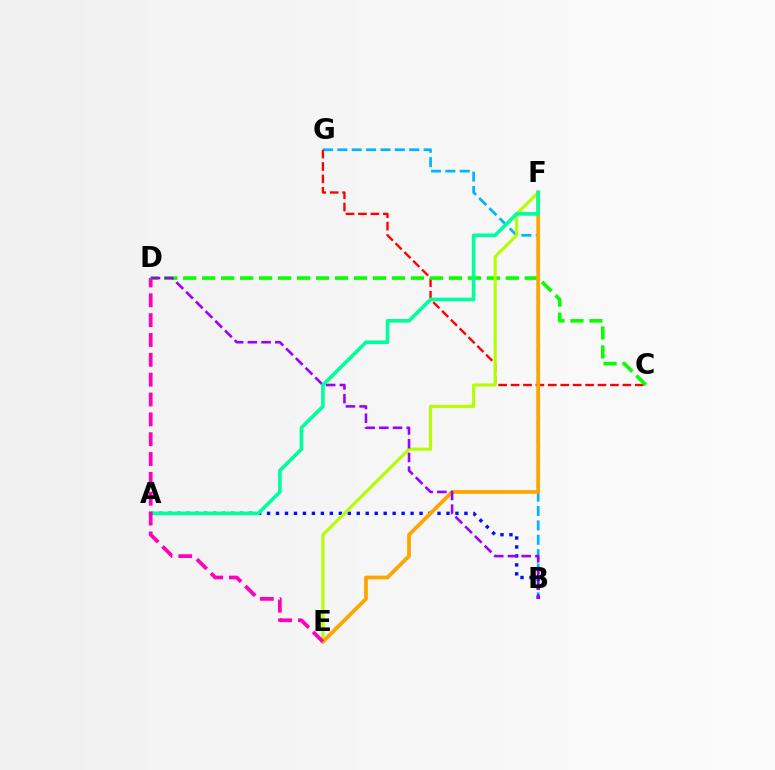{('B', 'G'): [{'color': '#00b5ff', 'line_style': 'dashed', 'thickness': 1.95}], ('C', 'G'): [{'color': '#ff0000', 'line_style': 'dashed', 'thickness': 1.69}], ('C', 'D'): [{'color': '#08ff00', 'line_style': 'dashed', 'thickness': 2.58}], ('A', 'B'): [{'color': '#0010ff', 'line_style': 'dotted', 'thickness': 2.44}], ('E', 'F'): [{'color': '#b3ff00', 'line_style': 'solid', 'thickness': 2.24}, {'color': '#ffa500', 'line_style': 'solid', 'thickness': 2.72}], ('B', 'D'): [{'color': '#9b00ff', 'line_style': 'dashed', 'thickness': 1.86}], ('A', 'F'): [{'color': '#00ff9d', 'line_style': 'solid', 'thickness': 2.61}], ('D', 'E'): [{'color': '#ff00bd', 'line_style': 'dashed', 'thickness': 2.7}]}